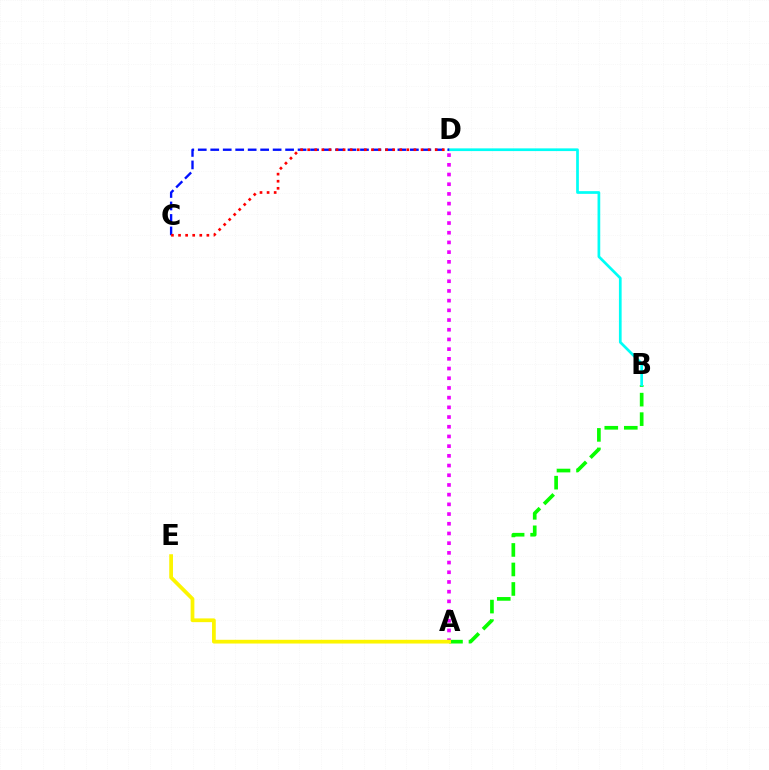{('A', 'B'): [{'color': '#08ff00', 'line_style': 'dashed', 'thickness': 2.65}], ('A', 'D'): [{'color': '#ee00ff', 'line_style': 'dotted', 'thickness': 2.64}], ('B', 'D'): [{'color': '#00fff6', 'line_style': 'solid', 'thickness': 1.95}], ('C', 'D'): [{'color': '#0010ff', 'line_style': 'dashed', 'thickness': 1.7}, {'color': '#ff0000', 'line_style': 'dotted', 'thickness': 1.92}], ('A', 'E'): [{'color': '#fcf500', 'line_style': 'solid', 'thickness': 2.69}]}